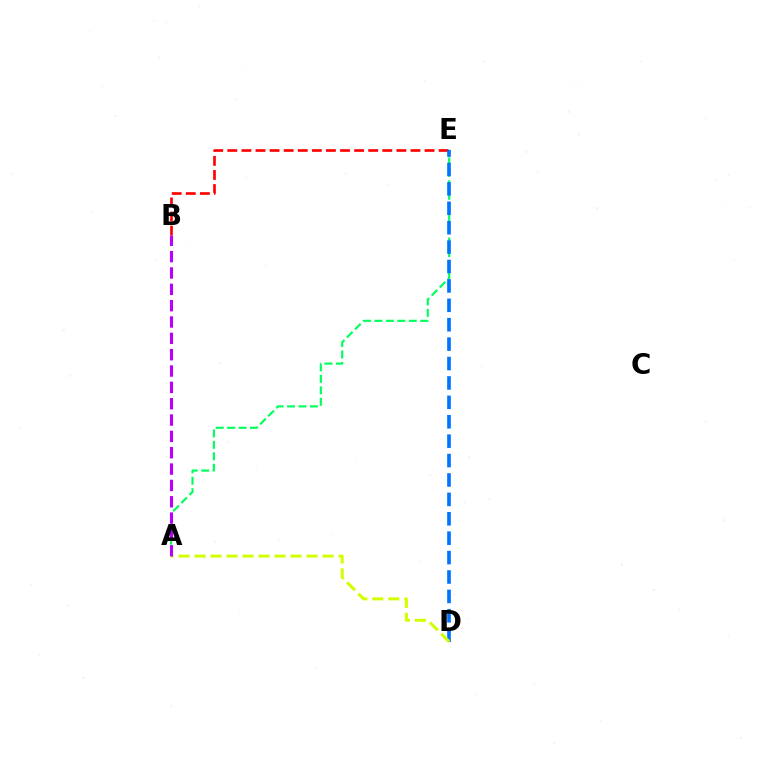{('B', 'E'): [{'color': '#ff0000', 'line_style': 'dashed', 'thickness': 1.91}], ('A', 'E'): [{'color': '#00ff5c', 'line_style': 'dashed', 'thickness': 1.56}], ('D', 'E'): [{'color': '#0074ff', 'line_style': 'dashed', 'thickness': 2.64}], ('A', 'D'): [{'color': '#d1ff00', 'line_style': 'dashed', 'thickness': 2.17}], ('A', 'B'): [{'color': '#b900ff', 'line_style': 'dashed', 'thickness': 2.22}]}